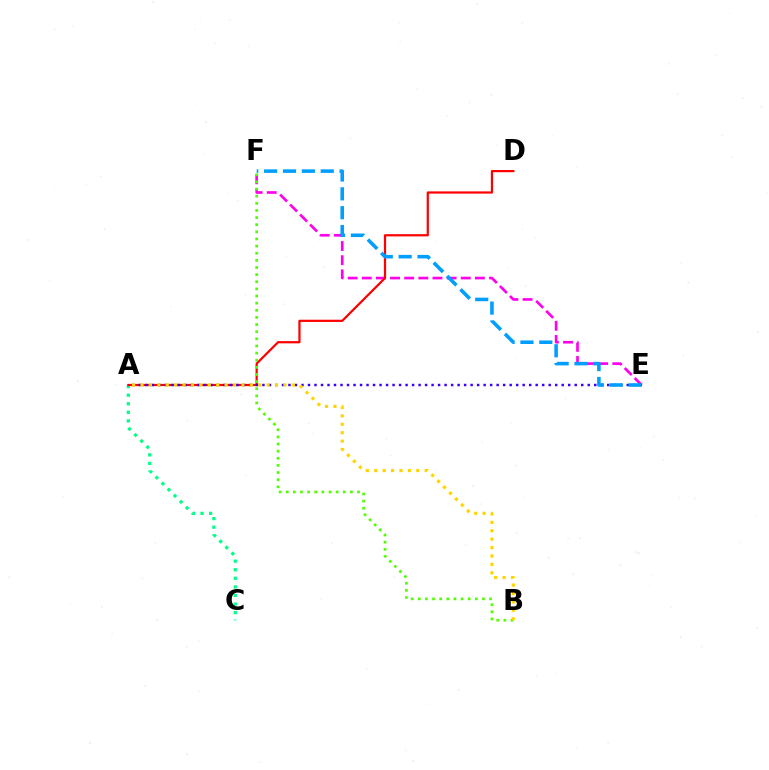{('A', 'C'): [{'color': '#00ff86', 'line_style': 'dotted', 'thickness': 2.33}], ('E', 'F'): [{'color': '#ff00ed', 'line_style': 'dashed', 'thickness': 1.92}, {'color': '#009eff', 'line_style': 'dashed', 'thickness': 2.56}], ('A', 'D'): [{'color': '#ff0000', 'line_style': 'solid', 'thickness': 1.6}], ('B', 'F'): [{'color': '#4fff00', 'line_style': 'dotted', 'thickness': 1.94}], ('A', 'E'): [{'color': '#3700ff', 'line_style': 'dotted', 'thickness': 1.77}], ('A', 'B'): [{'color': '#ffd500', 'line_style': 'dotted', 'thickness': 2.28}]}